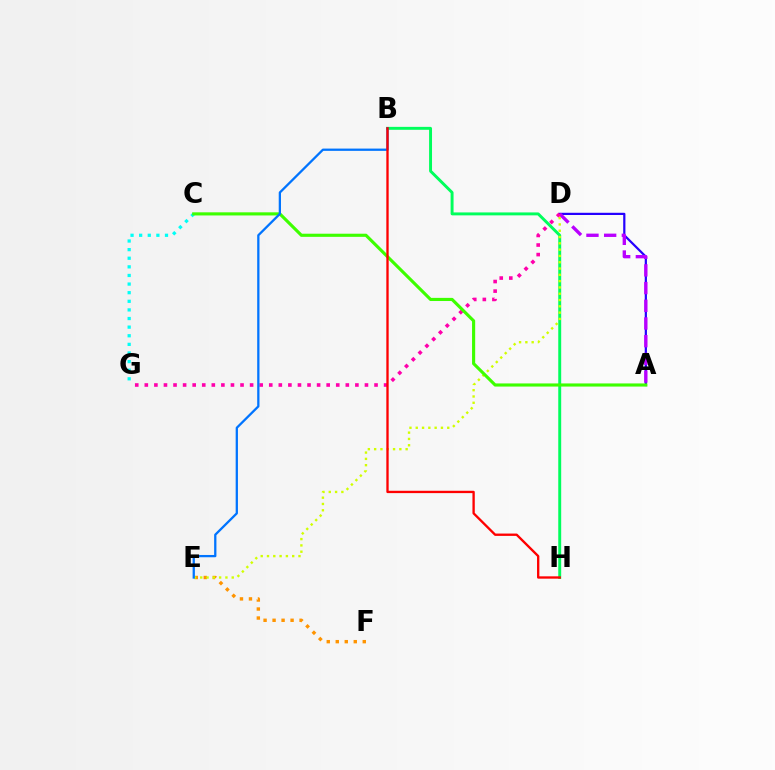{('A', 'D'): [{'color': '#2500ff', 'line_style': 'solid', 'thickness': 1.59}, {'color': '#b900ff', 'line_style': 'dashed', 'thickness': 2.4}], ('B', 'H'): [{'color': '#00ff5c', 'line_style': 'solid', 'thickness': 2.12}, {'color': '#ff0000', 'line_style': 'solid', 'thickness': 1.68}], ('E', 'F'): [{'color': '#ff9400', 'line_style': 'dotted', 'thickness': 2.45}], ('D', 'G'): [{'color': '#ff00ac', 'line_style': 'dotted', 'thickness': 2.6}], ('D', 'E'): [{'color': '#d1ff00', 'line_style': 'dotted', 'thickness': 1.71}], ('C', 'G'): [{'color': '#00fff6', 'line_style': 'dotted', 'thickness': 2.34}], ('A', 'C'): [{'color': '#3dff00', 'line_style': 'solid', 'thickness': 2.25}], ('B', 'E'): [{'color': '#0074ff', 'line_style': 'solid', 'thickness': 1.64}]}